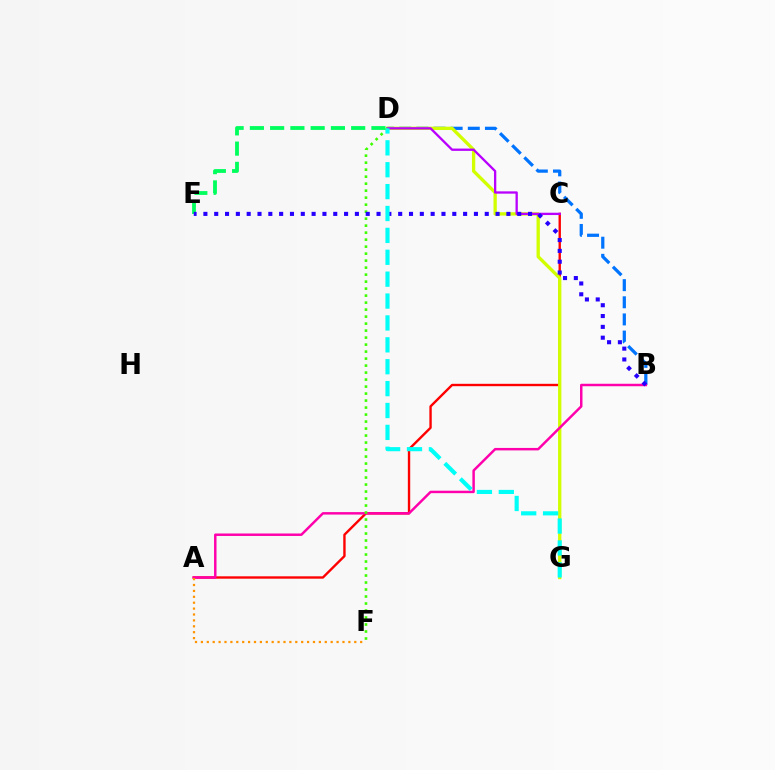{('D', 'E'): [{'color': '#00ff5c', 'line_style': 'dashed', 'thickness': 2.75}], ('B', 'D'): [{'color': '#0074ff', 'line_style': 'dashed', 'thickness': 2.33}], ('A', 'C'): [{'color': '#ff0000', 'line_style': 'solid', 'thickness': 1.71}], ('D', 'G'): [{'color': '#d1ff00', 'line_style': 'solid', 'thickness': 2.39}, {'color': '#00fff6', 'line_style': 'dashed', 'thickness': 2.97}], ('A', 'B'): [{'color': '#ff00ac', 'line_style': 'solid', 'thickness': 1.77}], ('C', 'D'): [{'color': '#b900ff', 'line_style': 'solid', 'thickness': 1.66}], ('D', 'F'): [{'color': '#3dff00', 'line_style': 'dotted', 'thickness': 1.9}], ('A', 'F'): [{'color': '#ff9400', 'line_style': 'dotted', 'thickness': 1.6}], ('B', 'E'): [{'color': '#2500ff', 'line_style': 'dotted', 'thickness': 2.94}]}